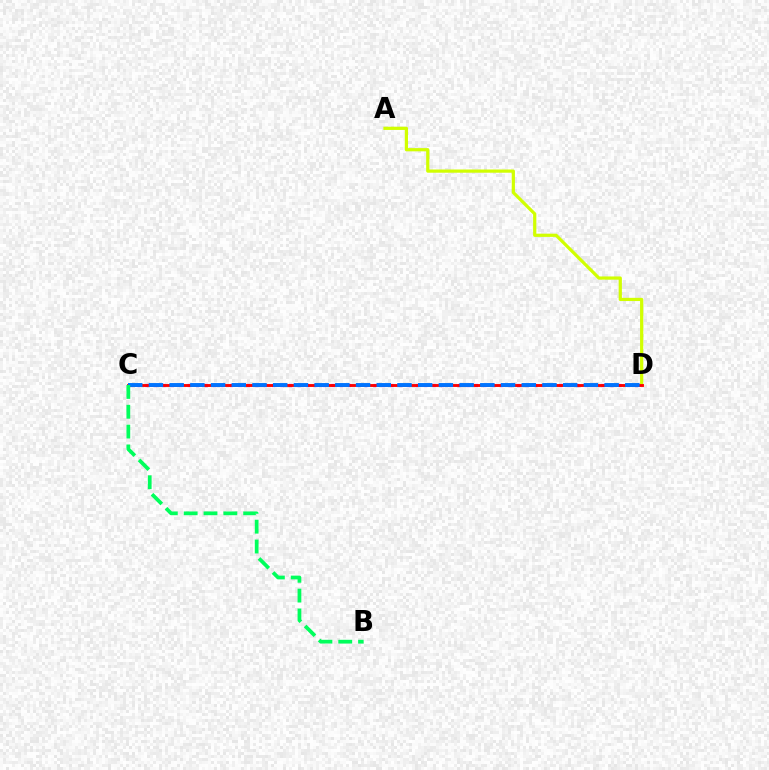{('C', 'D'): [{'color': '#b900ff', 'line_style': 'dotted', 'thickness': 2.29}, {'color': '#ff0000', 'line_style': 'solid', 'thickness': 2.07}, {'color': '#0074ff', 'line_style': 'dashed', 'thickness': 2.81}], ('A', 'D'): [{'color': '#d1ff00', 'line_style': 'solid', 'thickness': 2.32}], ('B', 'C'): [{'color': '#00ff5c', 'line_style': 'dashed', 'thickness': 2.69}]}